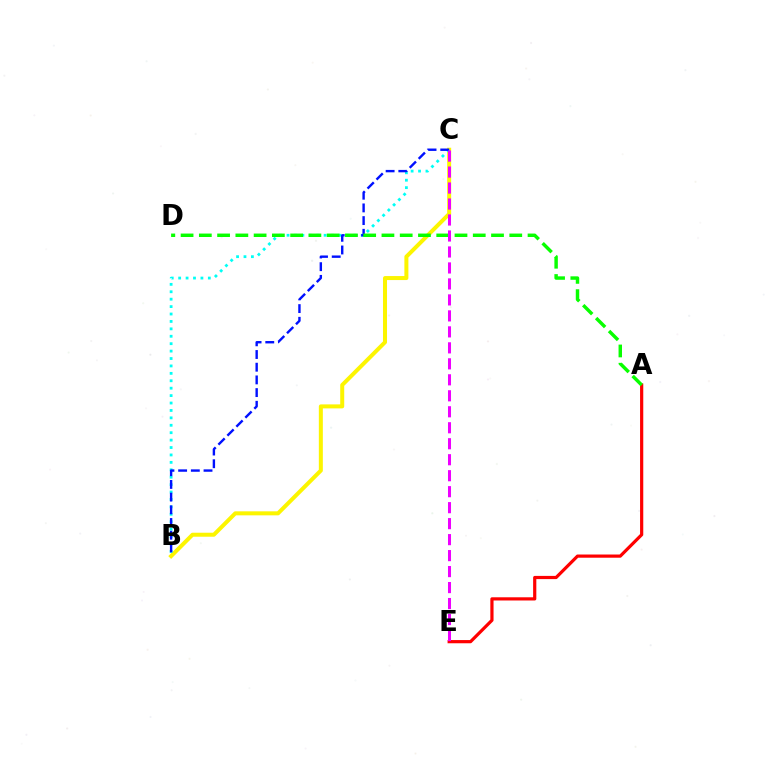{('B', 'C'): [{'color': '#fcf500', 'line_style': 'solid', 'thickness': 2.88}, {'color': '#00fff6', 'line_style': 'dotted', 'thickness': 2.02}, {'color': '#0010ff', 'line_style': 'dashed', 'thickness': 1.72}], ('A', 'E'): [{'color': '#ff0000', 'line_style': 'solid', 'thickness': 2.3}], ('A', 'D'): [{'color': '#08ff00', 'line_style': 'dashed', 'thickness': 2.48}], ('C', 'E'): [{'color': '#ee00ff', 'line_style': 'dashed', 'thickness': 2.17}]}